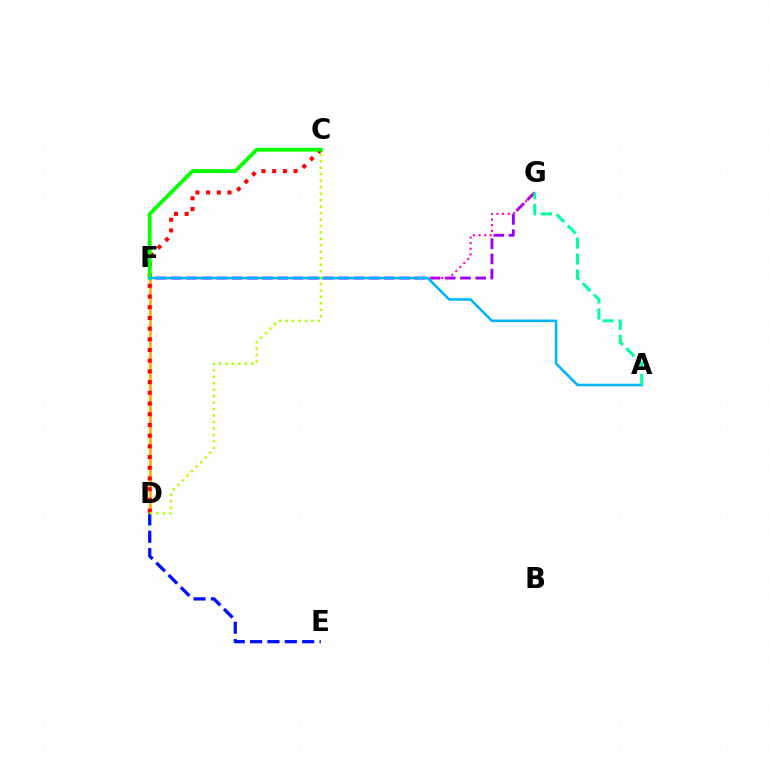{('D', 'F'): [{'color': '#ffa500', 'line_style': 'solid', 'thickness': 1.83}], ('D', 'E'): [{'color': '#0010ff', 'line_style': 'dashed', 'thickness': 2.36}], ('C', 'D'): [{'color': '#ff0000', 'line_style': 'dotted', 'thickness': 2.91}, {'color': '#b3ff00', 'line_style': 'dotted', 'thickness': 1.75}], ('F', 'G'): [{'color': '#9b00ff', 'line_style': 'dashed', 'thickness': 2.07}, {'color': '#ff00bd', 'line_style': 'dotted', 'thickness': 1.53}], ('C', 'F'): [{'color': '#08ff00', 'line_style': 'solid', 'thickness': 2.74}], ('A', 'F'): [{'color': '#00b5ff', 'line_style': 'solid', 'thickness': 1.85}], ('A', 'G'): [{'color': '#00ff9d', 'line_style': 'dashed', 'thickness': 2.17}]}